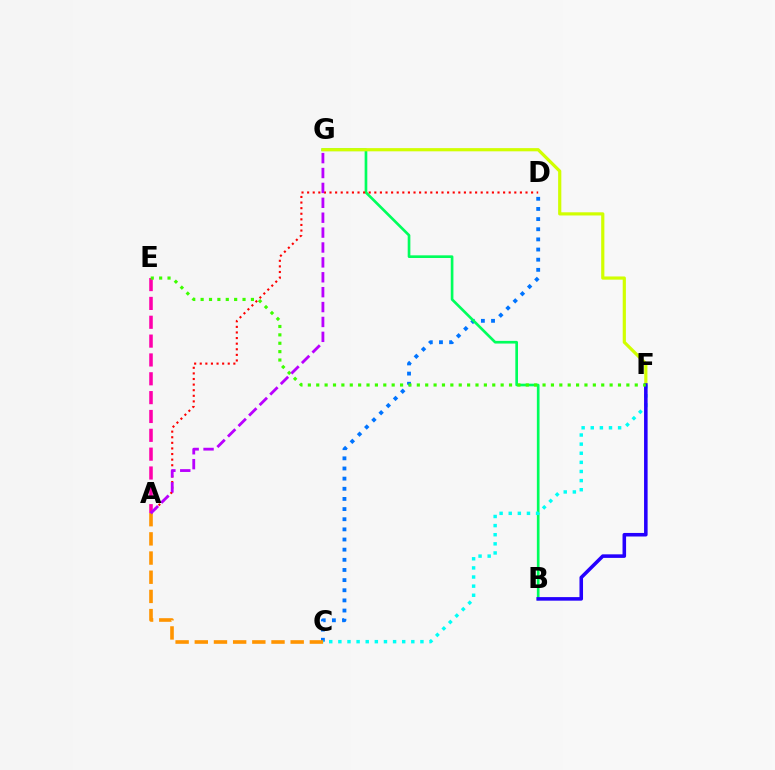{('C', 'D'): [{'color': '#0074ff', 'line_style': 'dotted', 'thickness': 2.76}], ('B', 'G'): [{'color': '#00ff5c', 'line_style': 'solid', 'thickness': 1.92}], ('A', 'D'): [{'color': '#ff0000', 'line_style': 'dotted', 'thickness': 1.52}], ('F', 'G'): [{'color': '#d1ff00', 'line_style': 'solid', 'thickness': 2.29}], ('C', 'F'): [{'color': '#00fff6', 'line_style': 'dotted', 'thickness': 2.48}], ('B', 'F'): [{'color': '#2500ff', 'line_style': 'solid', 'thickness': 2.56}], ('A', 'E'): [{'color': '#ff00ac', 'line_style': 'dashed', 'thickness': 2.56}], ('A', 'C'): [{'color': '#ff9400', 'line_style': 'dashed', 'thickness': 2.61}], ('E', 'F'): [{'color': '#3dff00', 'line_style': 'dotted', 'thickness': 2.28}], ('A', 'G'): [{'color': '#b900ff', 'line_style': 'dashed', 'thickness': 2.02}]}